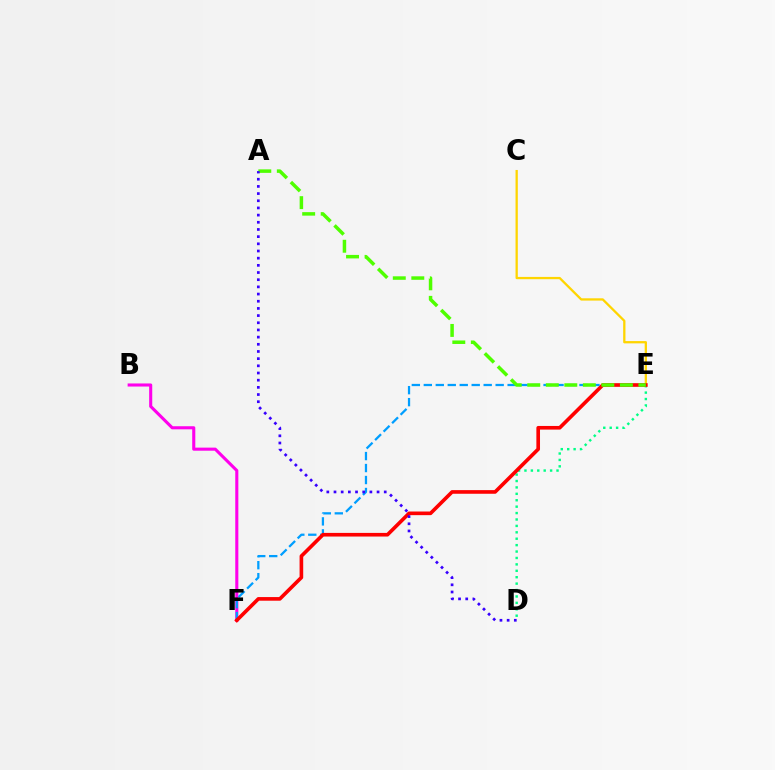{('D', 'E'): [{'color': '#00ff86', 'line_style': 'dotted', 'thickness': 1.74}], ('B', 'F'): [{'color': '#ff00ed', 'line_style': 'solid', 'thickness': 2.22}], ('E', 'F'): [{'color': '#009eff', 'line_style': 'dashed', 'thickness': 1.63}, {'color': '#ff0000', 'line_style': 'solid', 'thickness': 2.62}], ('C', 'E'): [{'color': '#ffd500', 'line_style': 'solid', 'thickness': 1.64}], ('A', 'E'): [{'color': '#4fff00', 'line_style': 'dashed', 'thickness': 2.52}], ('A', 'D'): [{'color': '#3700ff', 'line_style': 'dotted', 'thickness': 1.95}]}